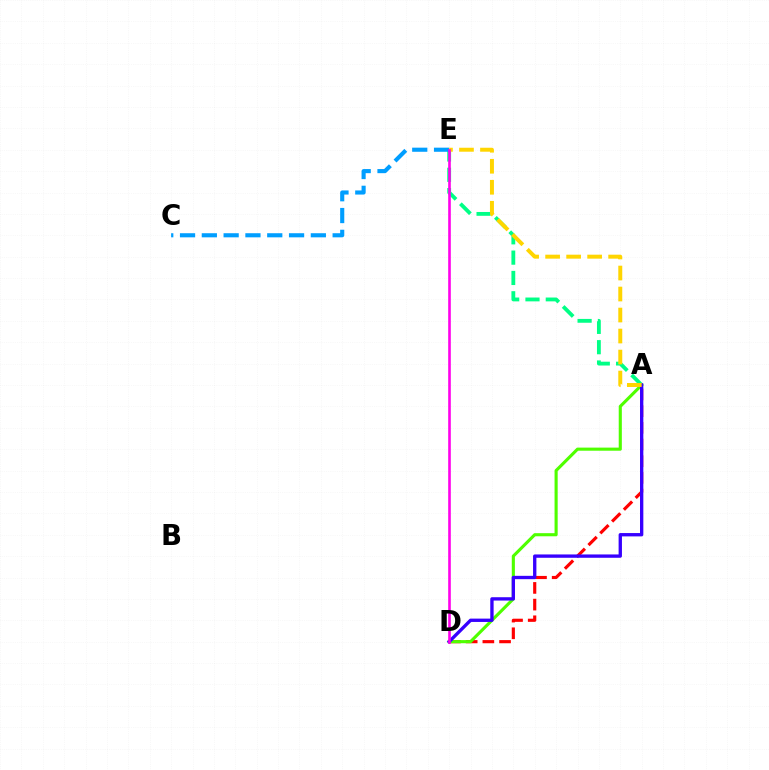{('A', 'D'): [{'color': '#ff0000', 'line_style': 'dashed', 'thickness': 2.27}, {'color': '#4fff00', 'line_style': 'solid', 'thickness': 2.24}, {'color': '#3700ff', 'line_style': 'solid', 'thickness': 2.4}], ('A', 'E'): [{'color': '#00ff86', 'line_style': 'dashed', 'thickness': 2.76}, {'color': '#ffd500', 'line_style': 'dashed', 'thickness': 2.85}], ('C', 'E'): [{'color': '#009eff', 'line_style': 'dashed', 'thickness': 2.96}], ('D', 'E'): [{'color': '#ff00ed', 'line_style': 'solid', 'thickness': 1.89}]}